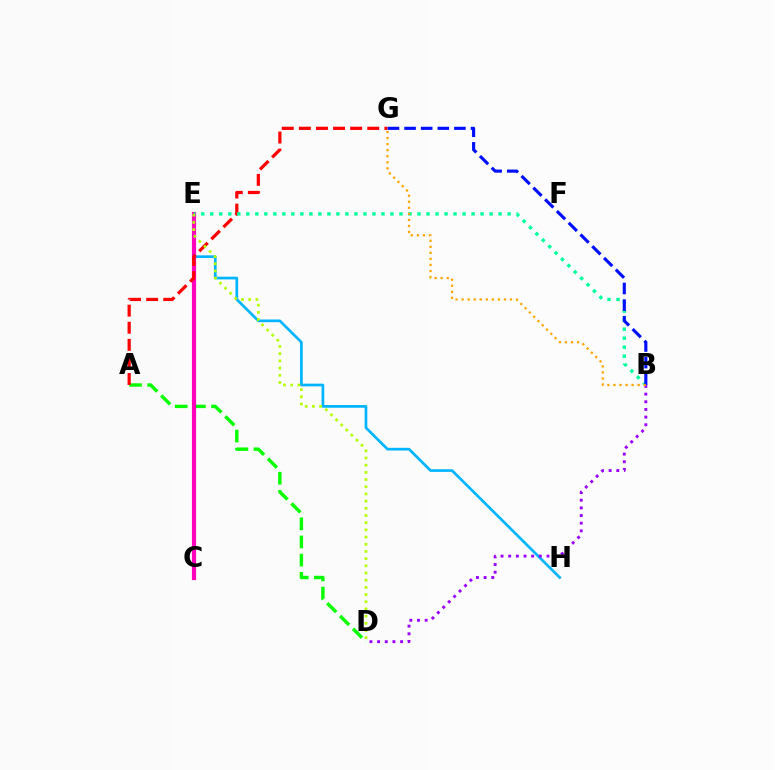{('A', 'D'): [{'color': '#08ff00', 'line_style': 'dashed', 'thickness': 2.47}], ('E', 'H'): [{'color': '#00b5ff', 'line_style': 'solid', 'thickness': 1.95}], ('C', 'E'): [{'color': '#ff00bd', 'line_style': 'solid', 'thickness': 3.0}], ('A', 'G'): [{'color': '#ff0000', 'line_style': 'dashed', 'thickness': 2.32}], ('B', 'E'): [{'color': '#00ff9d', 'line_style': 'dotted', 'thickness': 2.45}], ('B', 'G'): [{'color': '#0010ff', 'line_style': 'dashed', 'thickness': 2.26}, {'color': '#ffa500', 'line_style': 'dotted', 'thickness': 1.64}], ('D', 'E'): [{'color': '#b3ff00', 'line_style': 'dotted', 'thickness': 1.95}], ('B', 'D'): [{'color': '#9b00ff', 'line_style': 'dotted', 'thickness': 2.08}]}